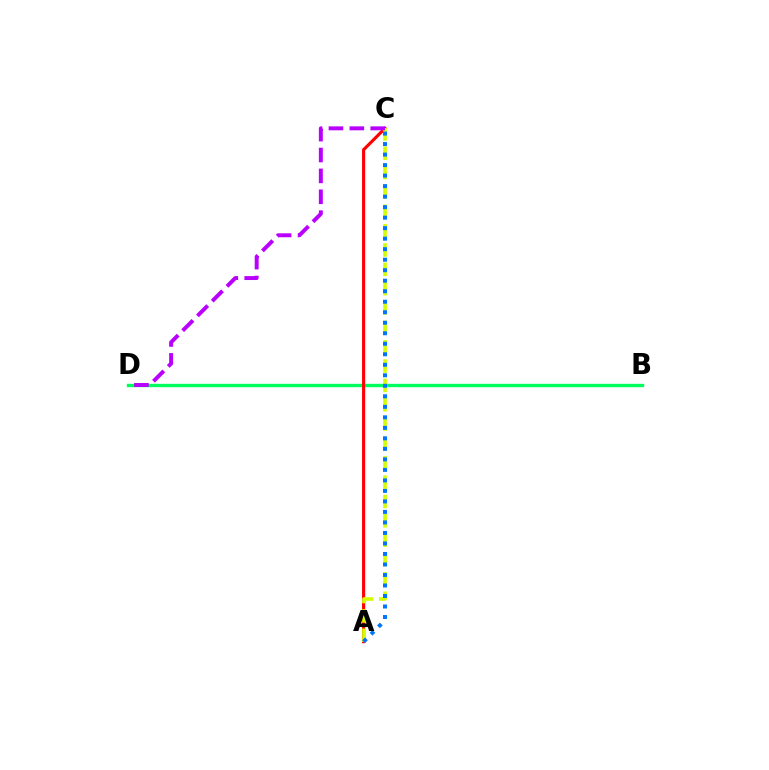{('B', 'D'): [{'color': '#00ff5c', 'line_style': 'solid', 'thickness': 2.42}], ('A', 'C'): [{'color': '#ff0000', 'line_style': 'solid', 'thickness': 2.25}, {'color': '#d1ff00', 'line_style': 'dashed', 'thickness': 2.63}, {'color': '#0074ff', 'line_style': 'dotted', 'thickness': 2.86}], ('C', 'D'): [{'color': '#b900ff', 'line_style': 'dashed', 'thickness': 2.84}]}